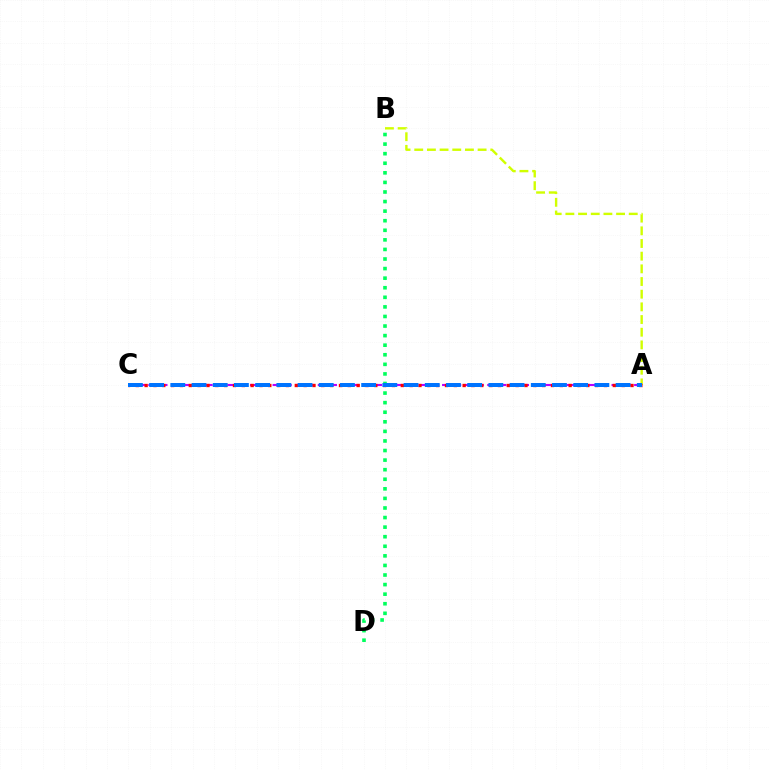{('A', 'B'): [{'color': '#d1ff00', 'line_style': 'dashed', 'thickness': 1.72}], ('A', 'C'): [{'color': '#b900ff', 'line_style': 'dashed', 'thickness': 1.53}, {'color': '#ff0000', 'line_style': 'dotted', 'thickness': 2.4}, {'color': '#0074ff', 'line_style': 'dashed', 'thickness': 2.88}], ('B', 'D'): [{'color': '#00ff5c', 'line_style': 'dotted', 'thickness': 2.6}]}